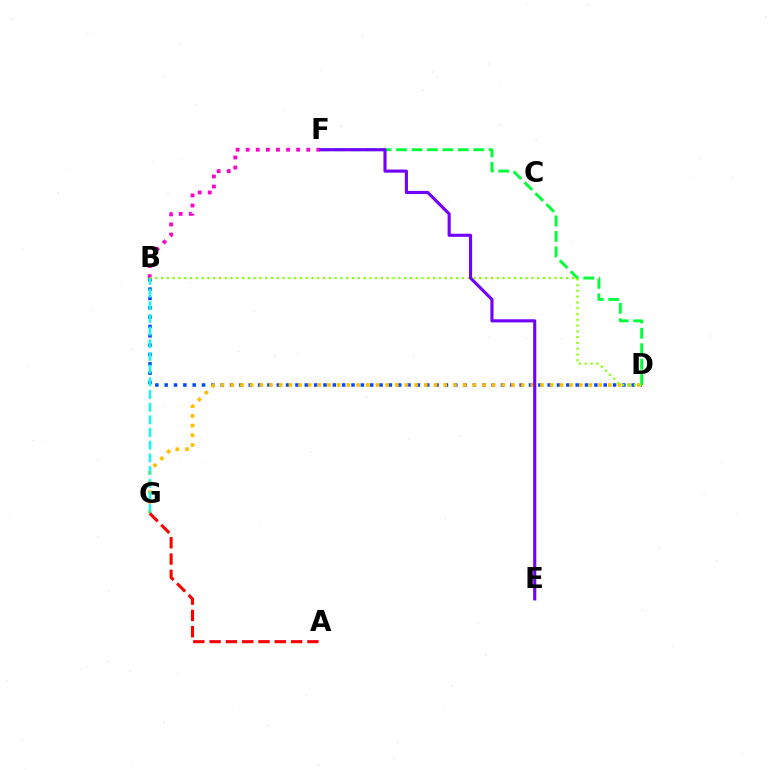{('B', 'F'): [{'color': '#ff00cf', 'line_style': 'dotted', 'thickness': 2.74}], ('B', 'D'): [{'color': '#004bff', 'line_style': 'dotted', 'thickness': 2.54}, {'color': '#84ff00', 'line_style': 'dotted', 'thickness': 1.57}], ('D', 'F'): [{'color': '#00ff39', 'line_style': 'dashed', 'thickness': 2.1}], ('D', 'G'): [{'color': '#ffbd00', 'line_style': 'dotted', 'thickness': 2.63}], ('B', 'G'): [{'color': '#00fff6', 'line_style': 'dashed', 'thickness': 1.72}], ('A', 'G'): [{'color': '#ff0000', 'line_style': 'dashed', 'thickness': 2.21}], ('E', 'F'): [{'color': '#7200ff', 'line_style': 'solid', 'thickness': 2.24}]}